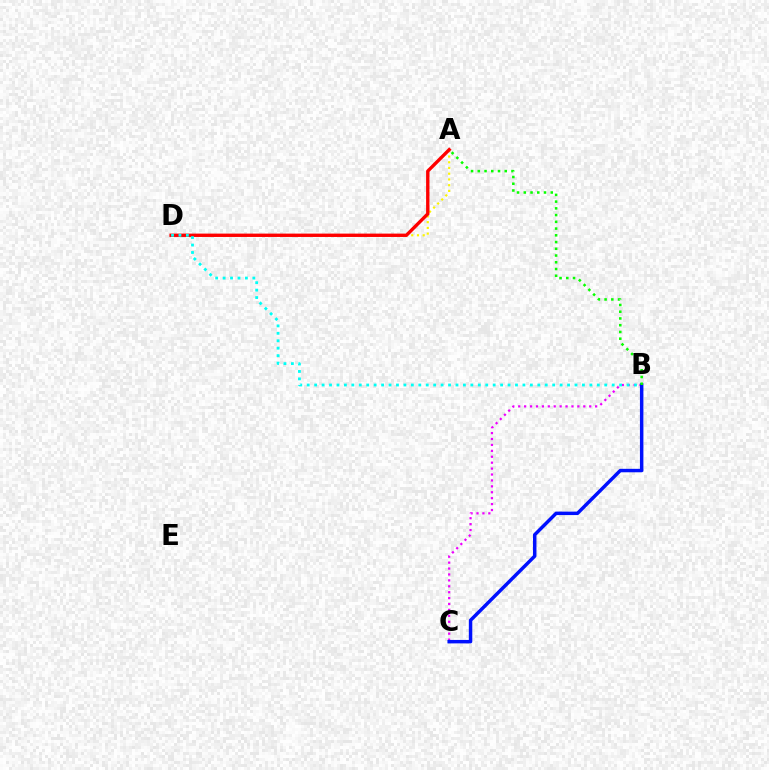{('A', 'D'): [{'color': '#fcf500', 'line_style': 'dotted', 'thickness': 1.56}, {'color': '#ff0000', 'line_style': 'solid', 'thickness': 2.42}], ('B', 'C'): [{'color': '#ee00ff', 'line_style': 'dotted', 'thickness': 1.61}, {'color': '#0010ff', 'line_style': 'solid', 'thickness': 2.49}], ('B', 'D'): [{'color': '#00fff6', 'line_style': 'dotted', 'thickness': 2.02}], ('A', 'B'): [{'color': '#08ff00', 'line_style': 'dotted', 'thickness': 1.83}]}